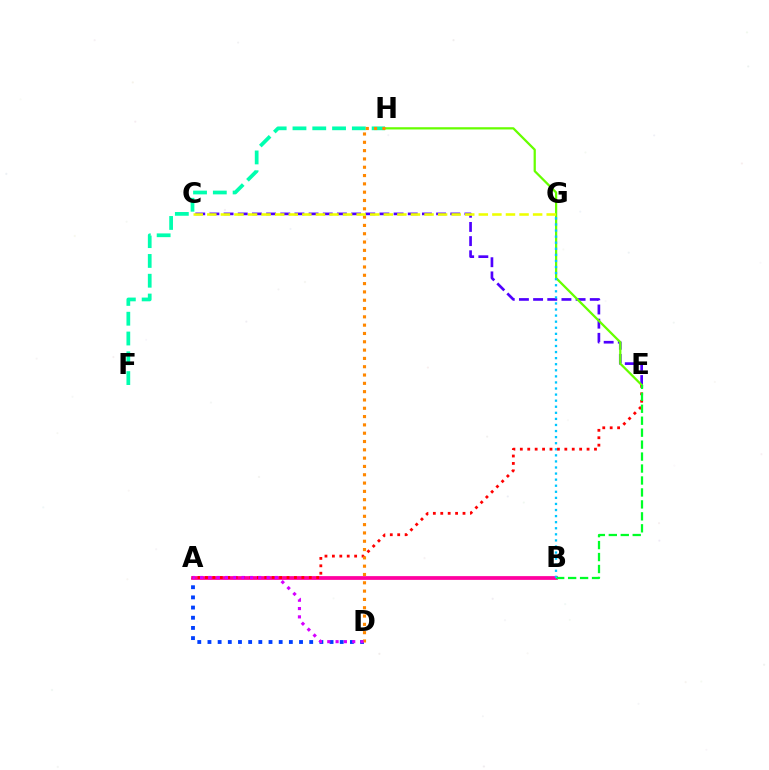{('F', 'H'): [{'color': '#00ffaf', 'line_style': 'dashed', 'thickness': 2.69}], ('C', 'E'): [{'color': '#4f00ff', 'line_style': 'dashed', 'thickness': 1.92}], ('E', 'H'): [{'color': '#66ff00', 'line_style': 'solid', 'thickness': 1.62}], ('A', 'D'): [{'color': '#003fff', 'line_style': 'dotted', 'thickness': 2.76}, {'color': '#d600ff', 'line_style': 'dotted', 'thickness': 2.26}], ('A', 'B'): [{'color': '#ff00a0', 'line_style': 'solid', 'thickness': 2.7}], ('A', 'E'): [{'color': '#ff0000', 'line_style': 'dotted', 'thickness': 2.02}], ('B', 'E'): [{'color': '#00ff27', 'line_style': 'dashed', 'thickness': 1.62}], ('D', 'H'): [{'color': '#ff8800', 'line_style': 'dotted', 'thickness': 2.26}], ('B', 'G'): [{'color': '#00c7ff', 'line_style': 'dotted', 'thickness': 1.65}], ('C', 'G'): [{'color': '#eeff00', 'line_style': 'dashed', 'thickness': 1.84}]}